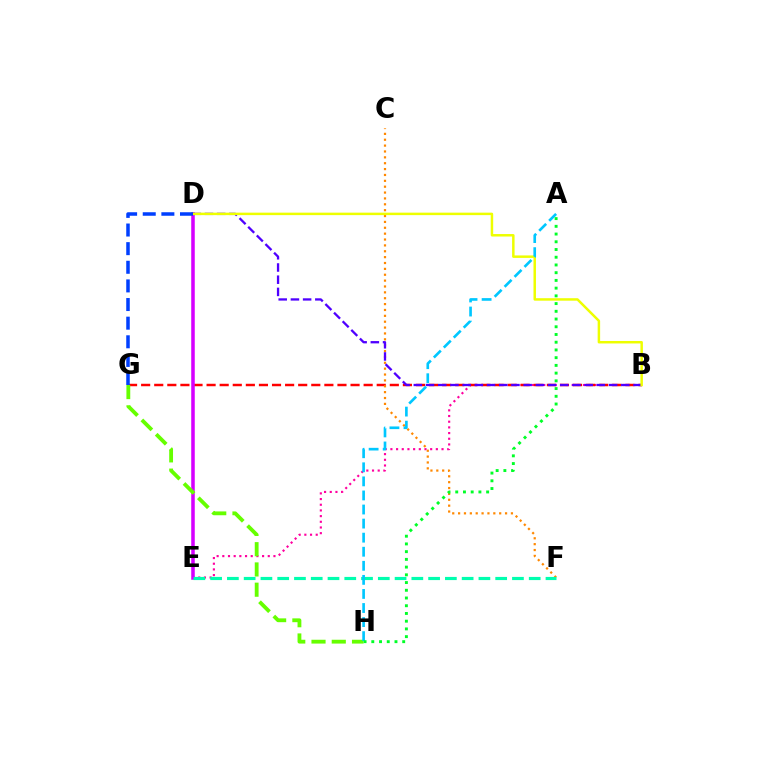{('B', 'E'): [{'color': '#ff00a0', 'line_style': 'dotted', 'thickness': 1.54}], ('B', 'G'): [{'color': '#ff0000', 'line_style': 'dashed', 'thickness': 1.78}], ('D', 'E'): [{'color': '#d600ff', 'line_style': 'solid', 'thickness': 2.54}], ('C', 'F'): [{'color': '#ff8800', 'line_style': 'dotted', 'thickness': 1.59}], ('G', 'H'): [{'color': '#66ff00', 'line_style': 'dashed', 'thickness': 2.75}], ('B', 'D'): [{'color': '#4f00ff', 'line_style': 'dashed', 'thickness': 1.66}, {'color': '#eeff00', 'line_style': 'solid', 'thickness': 1.79}], ('E', 'F'): [{'color': '#00ffaf', 'line_style': 'dashed', 'thickness': 2.28}], ('A', 'H'): [{'color': '#00c7ff', 'line_style': 'dashed', 'thickness': 1.91}, {'color': '#00ff27', 'line_style': 'dotted', 'thickness': 2.1}], ('D', 'G'): [{'color': '#003fff', 'line_style': 'dashed', 'thickness': 2.53}]}